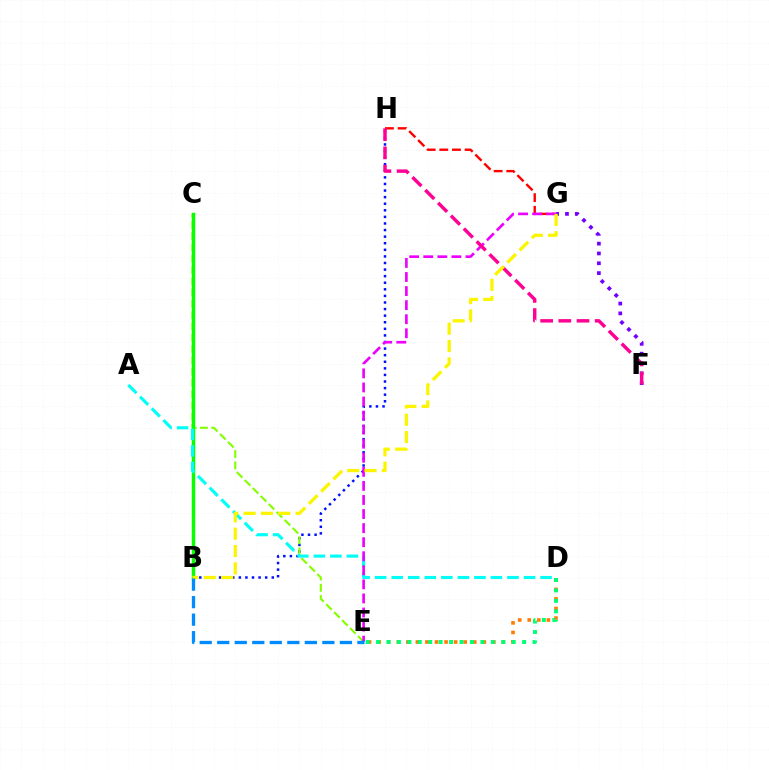{('D', 'E'): [{'color': '#ff7c00', 'line_style': 'dotted', 'thickness': 2.6}, {'color': '#00ff74', 'line_style': 'dotted', 'thickness': 2.84}], ('G', 'H'): [{'color': '#ff0000', 'line_style': 'dashed', 'thickness': 1.72}], ('F', 'G'): [{'color': '#7200ff', 'line_style': 'dotted', 'thickness': 2.67}], ('B', 'H'): [{'color': '#0010ff', 'line_style': 'dotted', 'thickness': 1.79}], ('C', 'E'): [{'color': '#84ff00', 'line_style': 'dashed', 'thickness': 1.53}], ('B', 'C'): [{'color': '#08ff00', 'line_style': 'solid', 'thickness': 2.48}], ('A', 'D'): [{'color': '#00fff6', 'line_style': 'dashed', 'thickness': 2.25}], ('E', 'G'): [{'color': '#ee00ff', 'line_style': 'dashed', 'thickness': 1.91}], ('F', 'H'): [{'color': '#ff0094', 'line_style': 'dashed', 'thickness': 2.47}], ('B', 'G'): [{'color': '#fcf500', 'line_style': 'dashed', 'thickness': 2.35}], ('B', 'E'): [{'color': '#008cff', 'line_style': 'dashed', 'thickness': 2.38}]}